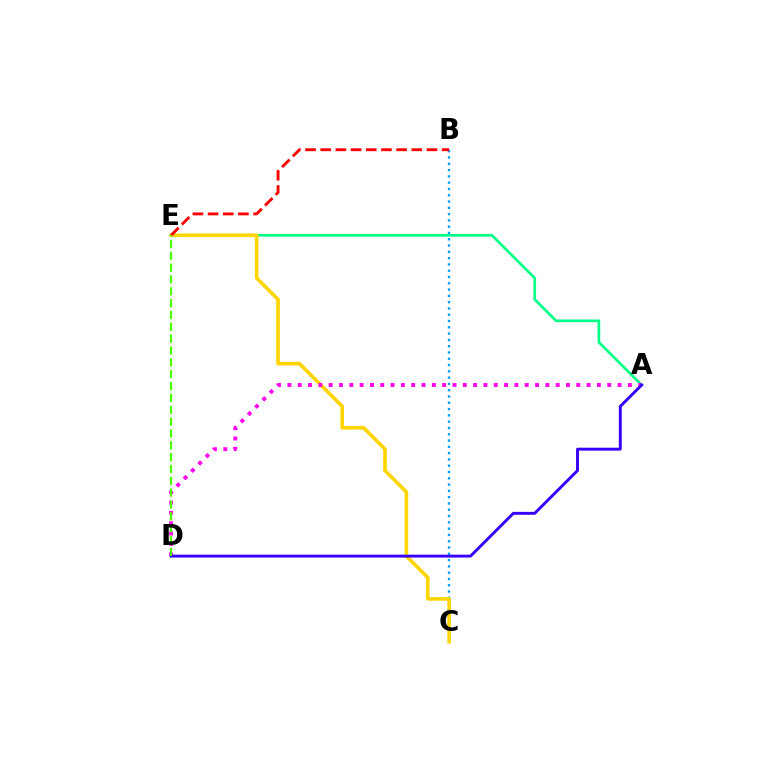{('A', 'E'): [{'color': '#00ff86', 'line_style': 'solid', 'thickness': 1.93}], ('B', 'C'): [{'color': '#009eff', 'line_style': 'dotted', 'thickness': 1.71}], ('C', 'E'): [{'color': '#ffd500', 'line_style': 'solid', 'thickness': 2.59}], ('B', 'E'): [{'color': '#ff0000', 'line_style': 'dashed', 'thickness': 2.06}], ('A', 'D'): [{'color': '#ff00ed', 'line_style': 'dotted', 'thickness': 2.8}, {'color': '#3700ff', 'line_style': 'solid', 'thickness': 2.1}], ('D', 'E'): [{'color': '#4fff00', 'line_style': 'dashed', 'thickness': 1.61}]}